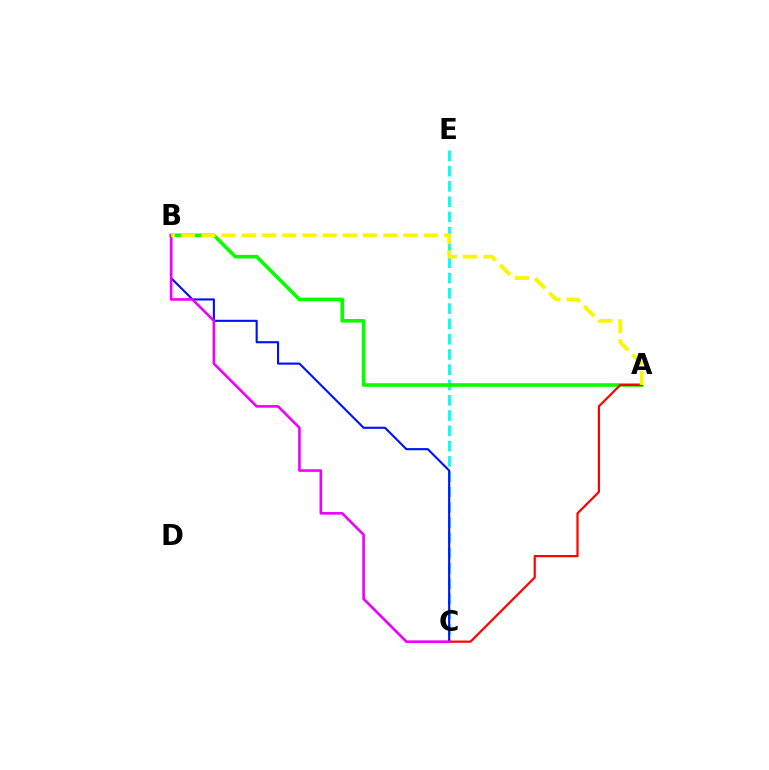{('C', 'E'): [{'color': '#00fff6', 'line_style': 'dashed', 'thickness': 2.08}], ('B', 'C'): [{'color': '#0010ff', 'line_style': 'solid', 'thickness': 1.52}, {'color': '#ee00ff', 'line_style': 'solid', 'thickness': 1.89}], ('A', 'B'): [{'color': '#08ff00', 'line_style': 'solid', 'thickness': 2.59}, {'color': '#fcf500', 'line_style': 'dashed', 'thickness': 2.75}], ('A', 'C'): [{'color': '#ff0000', 'line_style': 'solid', 'thickness': 1.58}]}